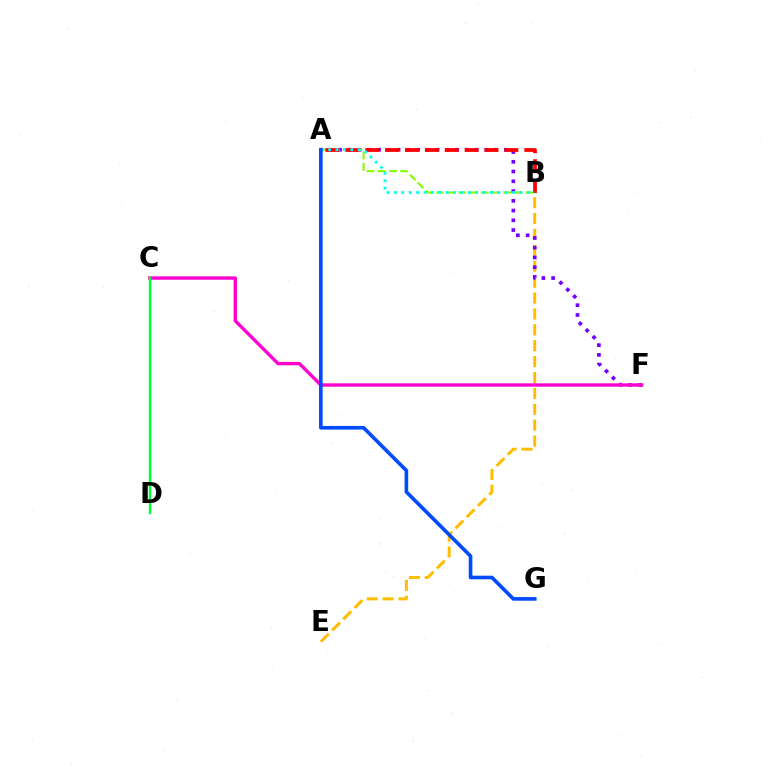{('B', 'E'): [{'color': '#ffbd00', 'line_style': 'dashed', 'thickness': 2.16}], ('A', 'F'): [{'color': '#7200ff', 'line_style': 'dotted', 'thickness': 2.65}], ('C', 'F'): [{'color': '#ff00cf', 'line_style': 'solid', 'thickness': 2.43}], ('A', 'B'): [{'color': '#84ff00', 'line_style': 'dashed', 'thickness': 1.52}, {'color': '#ff0000', 'line_style': 'dashed', 'thickness': 2.7}, {'color': '#00fff6', 'line_style': 'dotted', 'thickness': 2.01}], ('C', 'D'): [{'color': '#00ff39', 'line_style': 'solid', 'thickness': 1.77}], ('A', 'G'): [{'color': '#004bff', 'line_style': 'solid', 'thickness': 2.61}]}